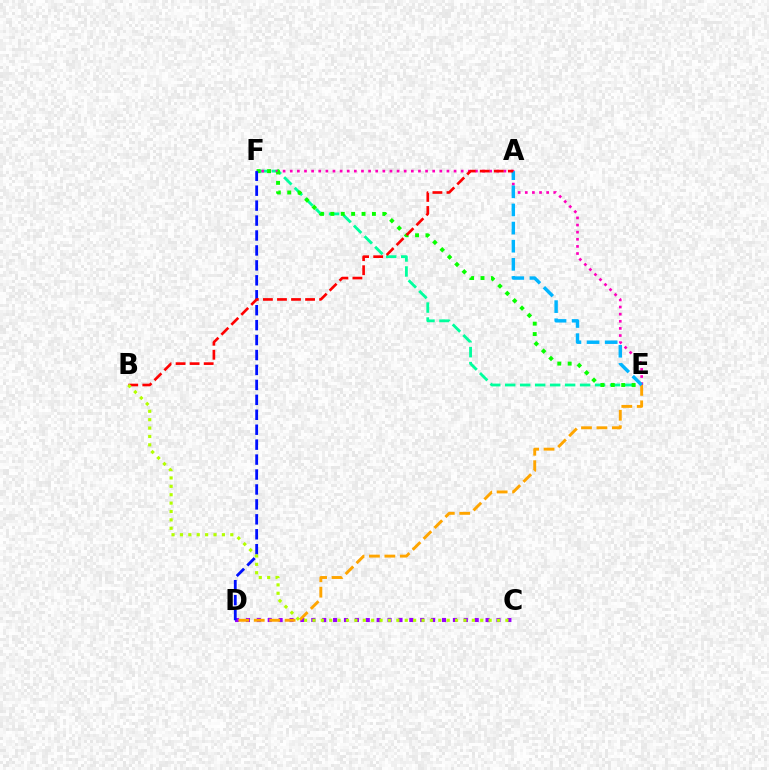{('E', 'F'): [{'color': '#00ff9d', 'line_style': 'dashed', 'thickness': 2.04}, {'color': '#ff00bd', 'line_style': 'dotted', 'thickness': 1.94}, {'color': '#08ff00', 'line_style': 'dotted', 'thickness': 2.82}], ('C', 'D'): [{'color': '#9b00ff', 'line_style': 'dotted', 'thickness': 2.96}], ('D', 'E'): [{'color': '#ffa500', 'line_style': 'dashed', 'thickness': 2.1}], ('A', 'E'): [{'color': '#00b5ff', 'line_style': 'dashed', 'thickness': 2.46}], ('D', 'F'): [{'color': '#0010ff', 'line_style': 'dashed', 'thickness': 2.03}], ('A', 'B'): [{'color': '#ff0000', 'line_style': 'dashed', 'thickness': 1.91}], ('B', 'C'): [{'color': '#b3ff00', 'line_style': 'dotted', 'thickness': 2.28}]}